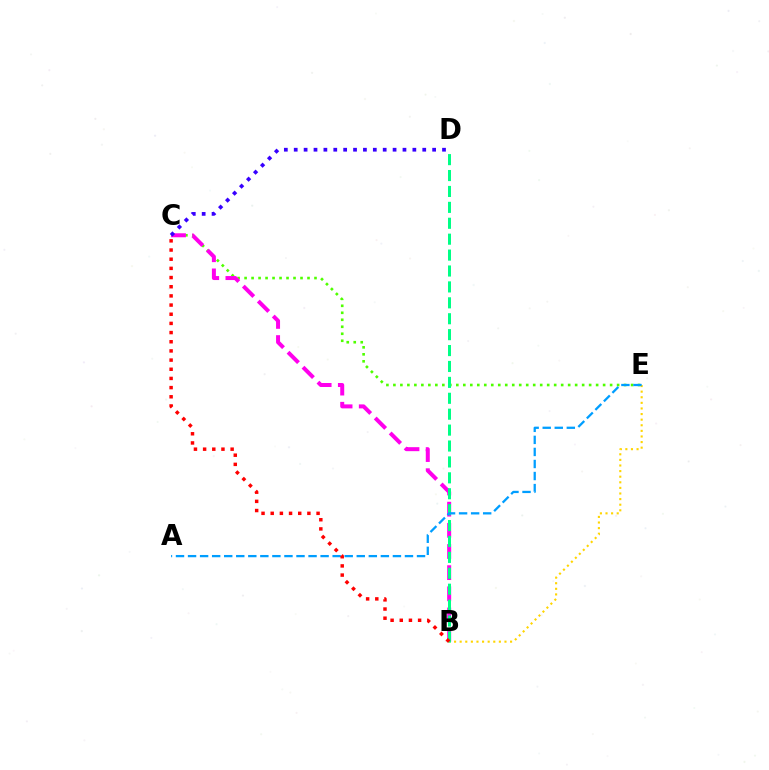{('C', 'E'): [{'color': '#4fff00', 'line_style': 'dotted', 'thickness': 1.9}], ('B', 'E'): [{'color': '#ffd500', 'line_style': 'dotted', 'thickness': 1.52}], ('B', 'C'): [{'color': '#ff00ed', 'line_style': 'dashed', 'thickness': 2.87}, {'color': '#ff0000', 'line_style': 'dotted', 'thickness': 2.49}], ('B', 'D'): [{'color': '#00ff86', 'line_style': 'dashed', 'thickness': 2.16}], ('A', 'E'): [{'color': '#009eff', 'line_style': 'dashed', 'thickness': 1.64}], ('C', 'D'): [{'color': '#3700ff', 'line_style': 'dotted', 'thickness': 2.69}]}